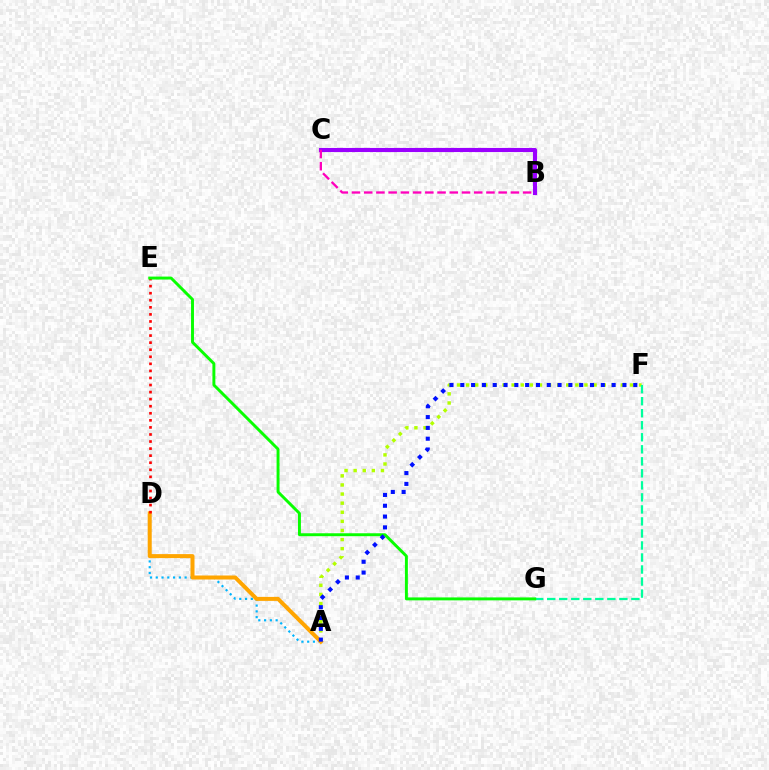{('A', 'F'): [{'color': '#b3ff00', 'line_style': 'dotted', 'thickness': 2.47}, {'color': '#0010ff', 'line_style': 'dotted', 'thickness': 2.94}], ('A', 'D'): [{'color': '#00b5ff', 'line_style': 'dotted', 'thickness': 1.57}, {'color': '#ffa500', 'line_style': 'solid', 'thickness': 2.88}], ('F', 'G'): [{'color': '#00ff9d', 'line_style': 'dashed', 'thickness': 1.63}], ('D', 'E'): [{'color': '#ff0000', 'line_style': 'dotted', 'thickness': 1.92}], ('E', 'G'): [{'color': '#08ff00', 'line_style': 'solid', 'thickness': 2.11}], ('B', 'C'): [{'color': '#9b00ff', 'line_style': 'solid', 'thickness': 2.96}, {'color': '#ff00bd', 'line_style': 'dashed', 'thickness': 1.66}]}